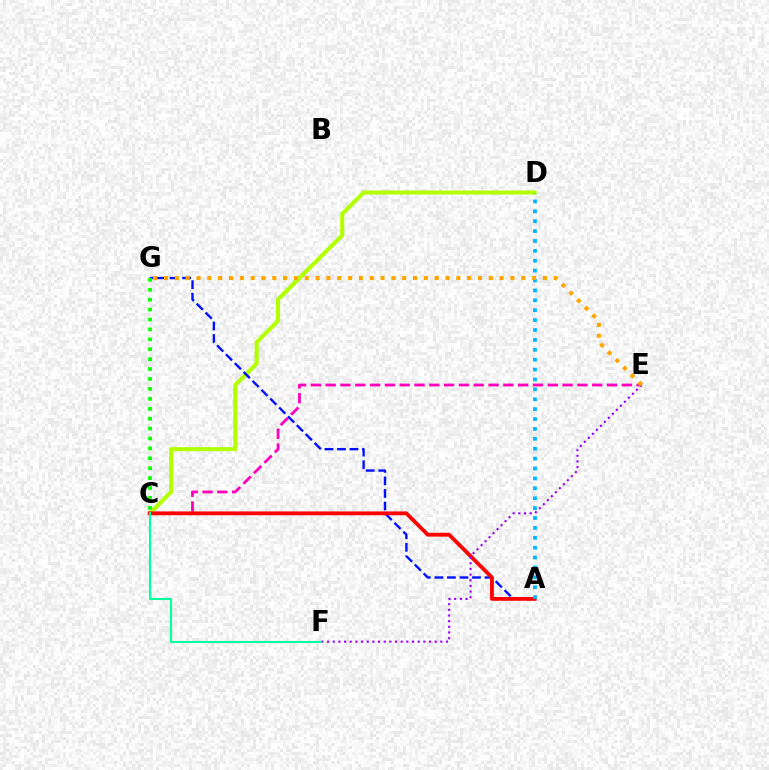{('C', 'D'): [{'color': '#b3ff00', 'line_style': 'solid', 'thickness': 2.93}], ('C', 'E'): [{'color': '#ff00bd', 'line_style': 'dashed', 'thickness': 2.01}], ('A', 'G'): [{'color': '#0010ff', 'line_style': 'dashed', 'thickness': 1.7}], ('A', 'C'): [{'color': '#ff0000', 'line_style': 'solid', 'thickness': 2.74}], ('C', 'G'): [{'color': '#08ff00', 'line_style': 'dotted', 'thickness': 2.69}], ('E', 'F'): [{'color': '#9b00ff', 'line_style': 'dotted', 'thickness': 1.54}], ('A', 'D'): [{'color': '#00b5ff', 'line_style': 'dotted', 'thickness': 2.69}], ('C', 'F'): [{'color': '#00ff9d', 'line_style': 'solid', 'thickness': 1.52}], ('E', 'G'): [{'color': '#ffa500', 'line_style': 'dotted', 'thickness': 2.94}]}